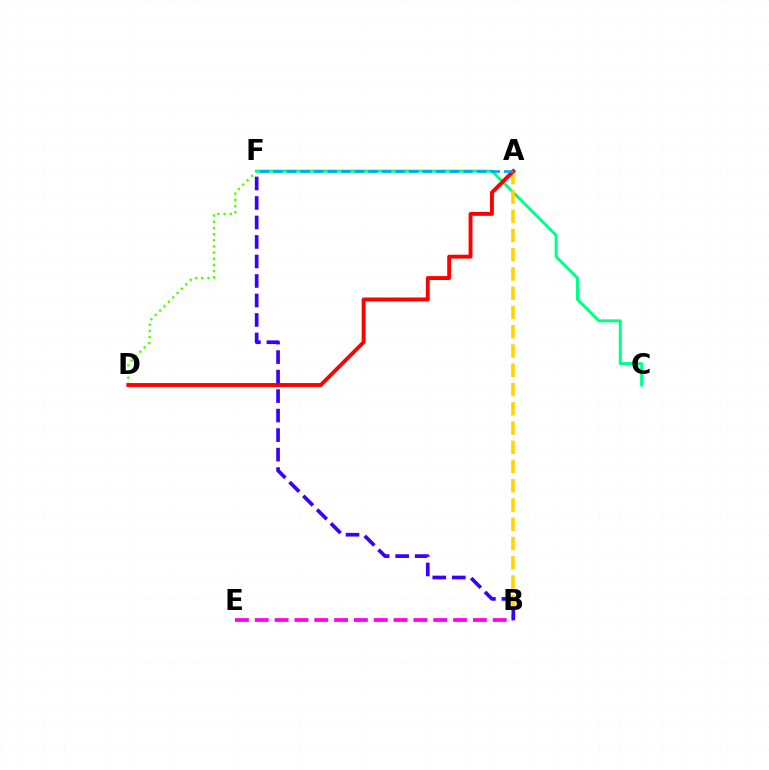{('B', 'E'): [{'color': '#ff00ed', 'line_style': 'dashed', 'thickness': 2.69}], ('D', 'F'): [{'color': '#4fff00', 'line_style': 'dotted', 'thickness': 1.68}], ('C', 'F'): [{'color': '#00ff86', 'line_style': 'solid', 'thickness': 2.14}], ('A', 'B'): [{'color': '#ffd500', 'line_style': 'dashed', 'thickness': 2.62}], ('A', 'D'): [{'color': '#ff0000', 'line_style': 'solid', 'thickness': 2.8}], ('A', 'F'): [{'color': '#009eff', 'line_style': 'dashed', 'thickness': 1.84}], ('B', 'F'): [{'color': '#3700ff', 'line_style': 'dashed', 'thickness': 2.65}]}